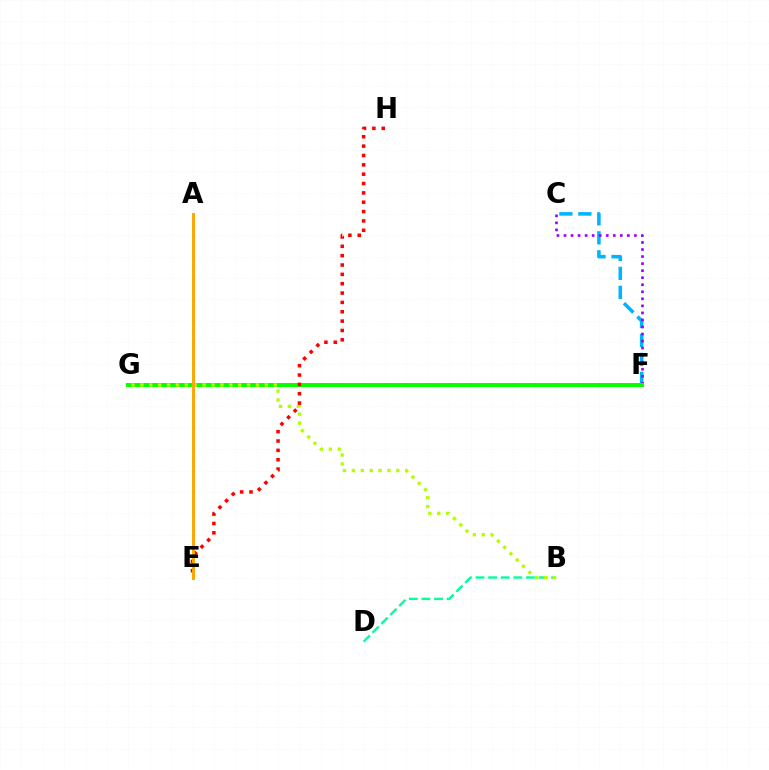{('C', 'F'): [{'color': '#00b5ff', 'line_style': 'dashed', 'thickness': 2.58}, {'color': '#9b00ff', 'line_style': 'dotted', 'thickness': 1.91}], ('F', 'G'): [{'color': '#0010ff', 'line_style': 'solid', 'thickness': 2.19}, {'color': '#ff00bd', 'line_style': 'solid', 'thickness': 1.92}, {'color': '#08ff00', 'line_style': 'solid', 'thickness': 2.88}], ('B', 'D'): [{'color': '#00ff9d', 'line_style': 'dashed', 'thickness': 1.71}], ('B', 'G'): [{'color': '#b3ff00', 'line_style': 'dotted', 'thickness': 2.42}], ('E', 'H'): [{'color': '#ff0000', 'line_style': 'dotted', 'thickness': 2.54}], ('A', 'E'): [{'color': '#ffa500', 'line_style': 'solid', 'thickness': 2.1}]}